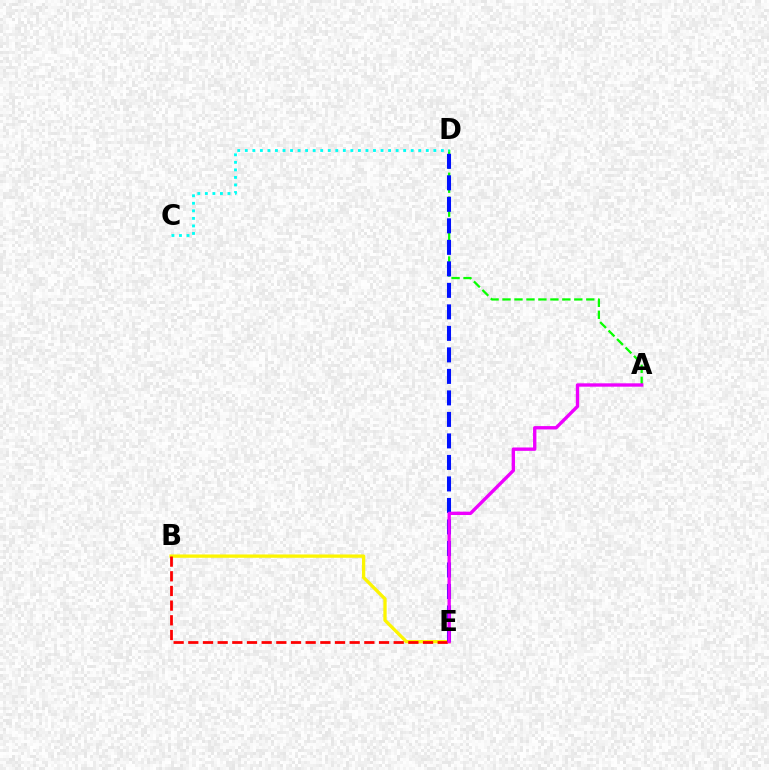{('A', 'D'): [{'color': '#08ff00', 'line_style': 'dashed', 'thickness': 1.63}], ('C', 'D'): [{'color': '#00fff6', 'line_style': 'dotted', 'thickness': 2.05}], ('B', 'E'): [{'color': '#fcf500', 'line_style': 'solid', 'thickness': 2.39}, {'color': '#ff0000', 'line_style': 'dashed', 'thickness': 1.99}], ('D', 'E'): [{'color': '#0010ff', 'line_style': 'dashed', 'thickness': 2.92}], ('A', 'E'): [{'color': '#ee00ff', 'line_style': 'solid', 'thickness': 2.42}]}